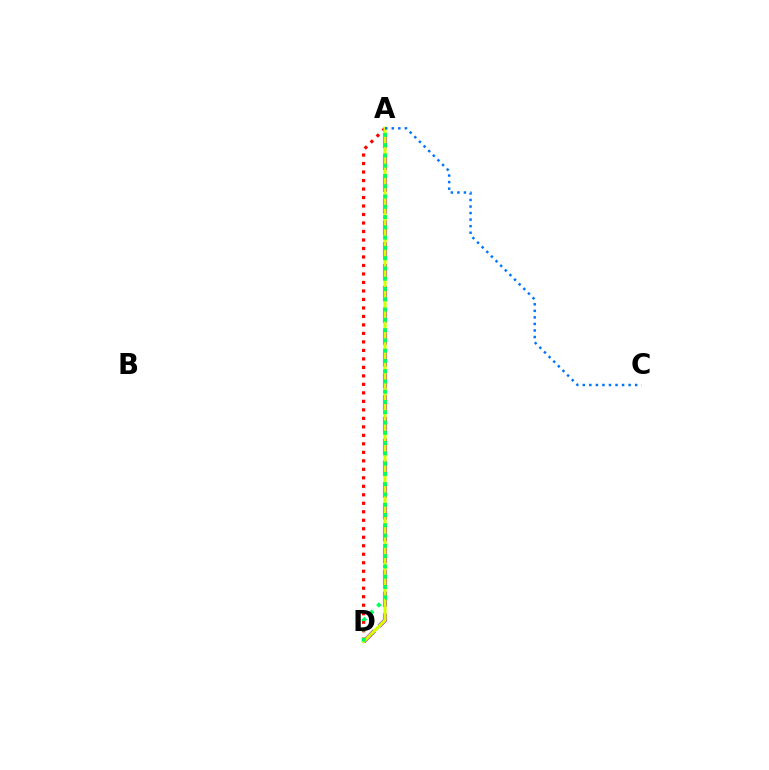{('A', 'D'): [{'color': '#b900ff', 'line_style': 'dashed', 'thickness': 2.97}, {'color': '#ff0000', 'line_style': 'dotted', 'thickness': 2.31}, {'color': '#d1ff00', 'line_style': 'solid', 'thickness': 2.31}, {'color': '#00ff5c', 'line_style': 'dotted', 'thickness': 2.79}], ('A', 'C'): [{'color': '#0074ff', 'line_style': 'dotted', 'thickness': 1.78}]}